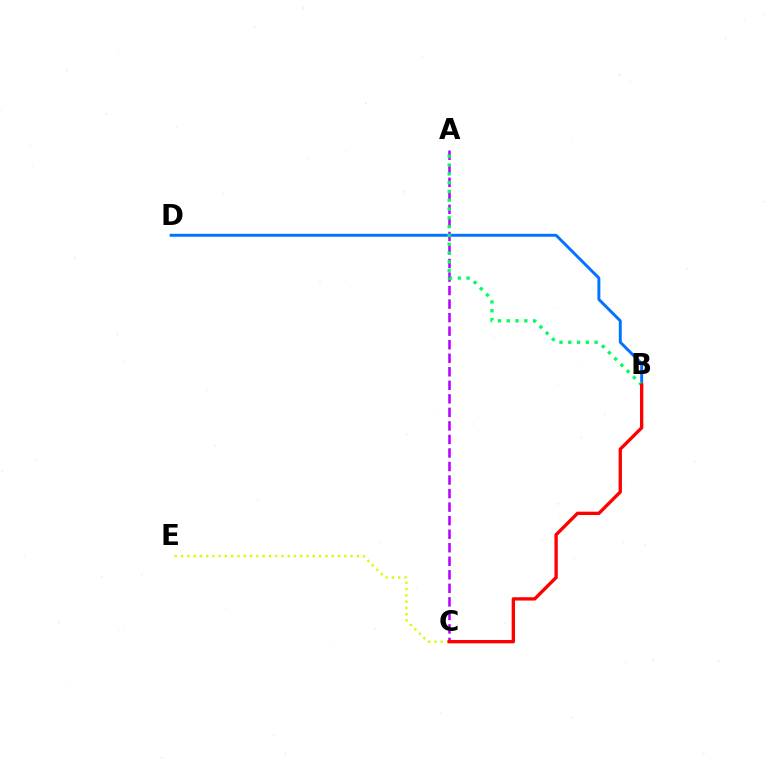{('A', 'C'): [{'color': '#b900ff', 'line_style': 'dashed', 'thickness': 1.84}], ('B', 'D'): [{'color': '#0074ff', 'line_style': 'solid', 'thickness': 2.11}], ('C', 'E'): [{'color': '#d1ff00', 'line_style': 'dotted', 'thickness': 1.71}], ('A', 'B'): [{'color': '#00ff5c', 'line_style': 'dotted', 'thickness': 2.39}], ('B', 'C'): [{'color': '#ff0000', 'line_style': 'solid', 'thickness': 2.39}]}